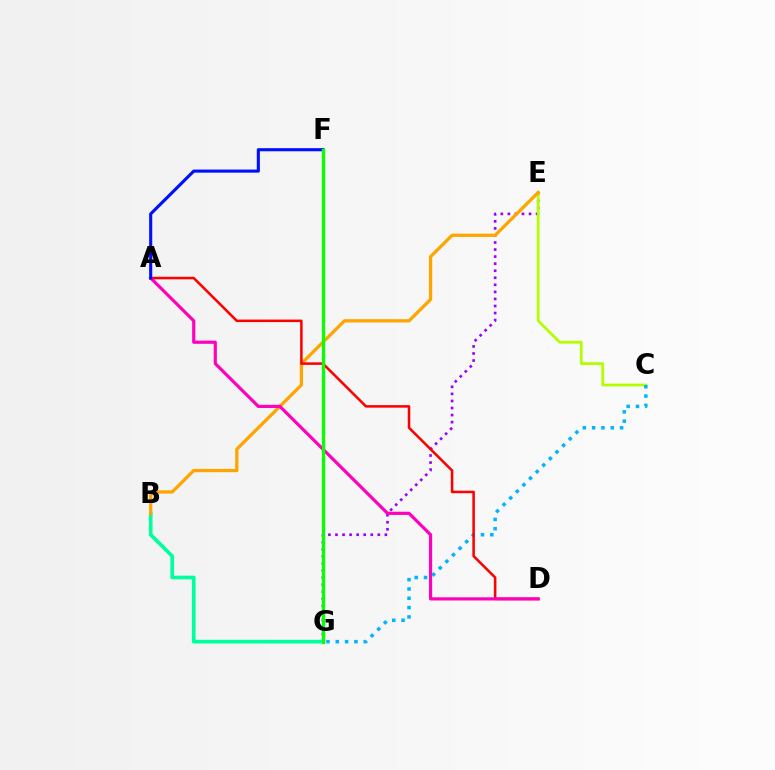{('E', 'G'): [{'color': '#9b00ff', 'line_style': 'dotted', 'thickness': 1.92}], ('B', 'G'): [{'color': '#00ff9d', 'line_style': 'solid', 'thickness': 2.66}], ('C', 'E'): [{'color': '#b3ff00', 'line_style': 'solid', 'thickness': 2.02}], ('C', 'G'): [{'color': '#00b5ff', 'line_style': 'dotted', 'thickness': 2.53}], ('B', 'E'): [{'color': '#ffa500', 'line_style': 'solid', 'thickness': 2.36}], ('A', 'D'): [{'color': '#ff0000', 'line_style': 'solid', 'thickness': 1.83}, {'color': '#ff00bd', 'line_style': 'solid', 'thickness': 2.29}], ('A', 'F'): [{'color': '#0010ff', 'line_style': 'solid', 'thickness': 2.24}], ('F', 'G'): [{'color': '#08ff00', 'line_style': 'solid', 'thickness': 2.37}]}